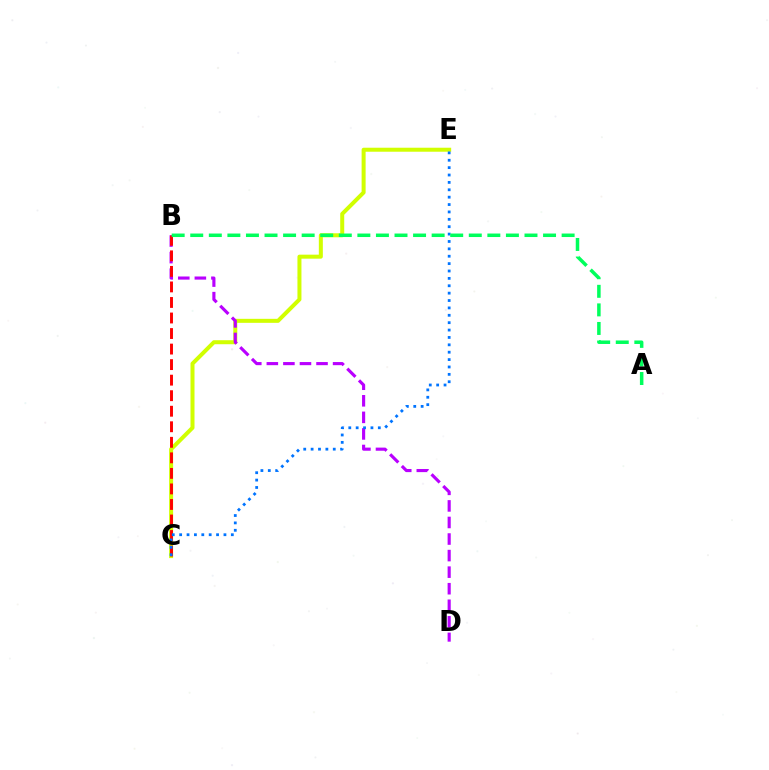{('C', 'E'): [{'color': '#d1ff00', 'line_style': 'solid', 'thickness': 2.89}, {'color': '#0074ff', 'line_style': 'dotted', 'thickness': 2.01}], ('B', 'D'): [{'color': '#b900ff', 'line_style': 'dashed', 'thickness': 2.25}], ('B', 'C'): [{'color': '#ff0000', 'line_style': 'dashed', 'thickness': 2.11}], ('A', 'B'): [{'color': '#00ff5c', 'line_style': 'dashed', 'thickness': 2.52}]}